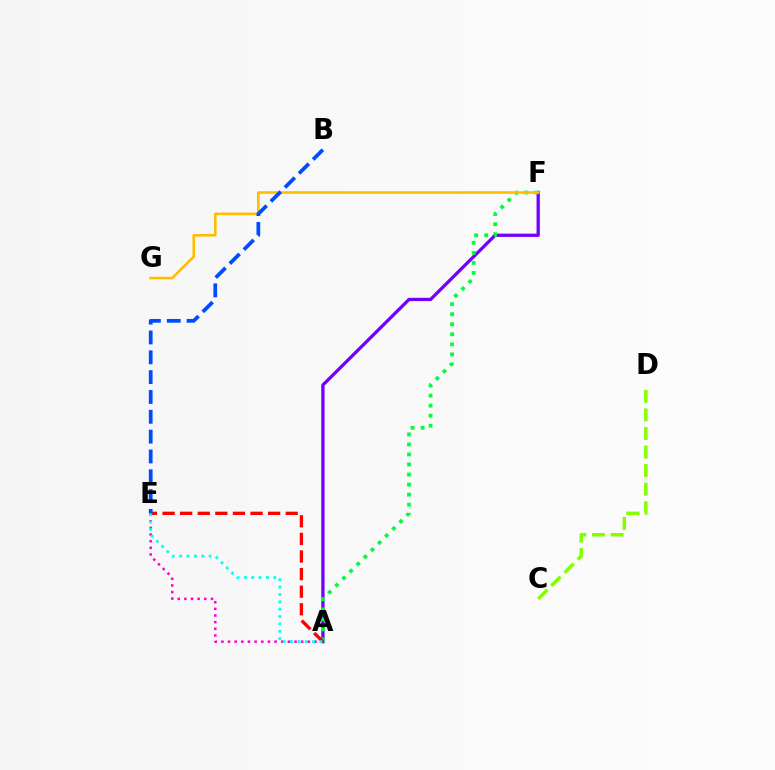{('A', 'E'): [{'color': '#ff00cf', 'line_style': 'dotted', 'thickness': 1.81}, {'color': '#ff0000', 'line_style': 'dashed', 'thickness': 2.39}, {'color': '#00fff6', 'line_style': 'dotted', 'thickness': 2.0}], ('A', 'F'): [{'color': '#7200ff', 'line_style': 'solid', 'thickness': 2.37}, {'color': '#00ff39', 'line_style': 'dotted', 'thickness': 2.73}], ('F', 'G'): [{'color': '#ffbd00', 'line_style': 'solid', 'thickness': 1.88}], ('B', 'E'): [{'color': '#004bff', 'line_style': 'dashed', 'thickness': 2.69}], ('C', 'D'): [{'color': '#84ff00', 'line_style': 'dashed', 'thickness': 2.52}]}